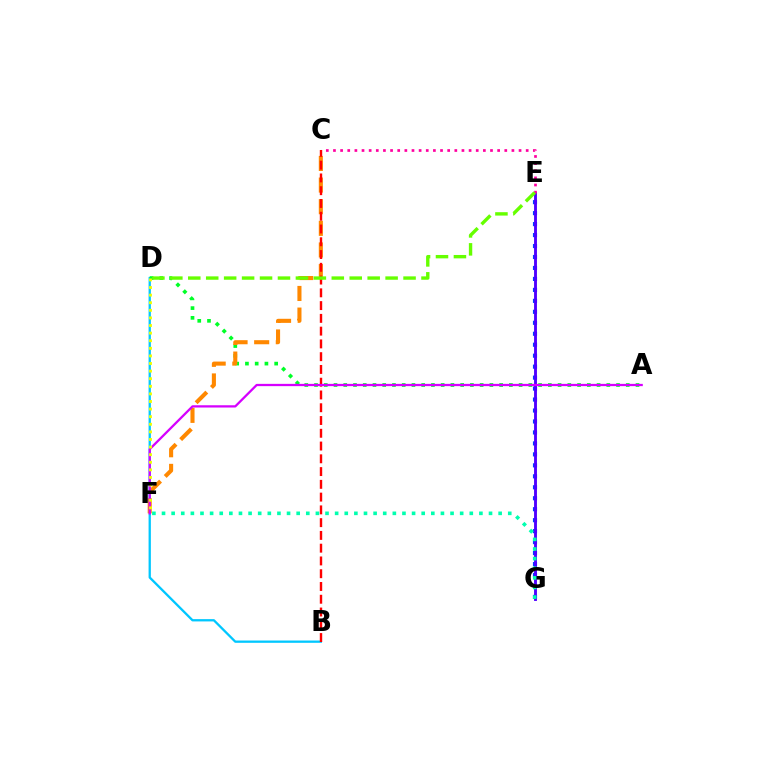{('B', 'D'): [{'color': '#00c7ff', 'line_style': 'solid', 'thickness': 1.65}], ('E', 'G'): [{'color': '#003fff', 'line_style': 'dotted', 'thickness': 2.98}, {'color': '#4f00ff', 'line_style': 'solid', 'thickness': 2.07}], ('A', 'D'): [{'color': '#00ff27', 'line_style': 'dotted', 'thickness': 2.65}], ('C', 'F'): [{'color': '#ff8800', 'line_style': 'dashed', 'thickness': 2.94}], ('B', 'C'): [{'color': '#ff0000', 'line_style': 'dashed', 'thickness': 1.73}], ('C', 'E'): [{'color': '#ff00a0', 'line_style': 'dotted', 'thickness': 1.94}], ('A', 'F'): [{'color': '#d600ff', 'line_style': 'solid', 'thickness': 1.64}], ('D', 'F'): [{'color': '#eeff00', 'line_style': 'dotted', 'thickness': 2.06}], ('D', 'E'): [{'color': '#66ff00', 'line_style': 'dashed', 'thickness': 2.44}], ('F', 'G'): [{'color': '#00ffaf', 'line_style': 'dotted', 'thickness': 2.61}]}